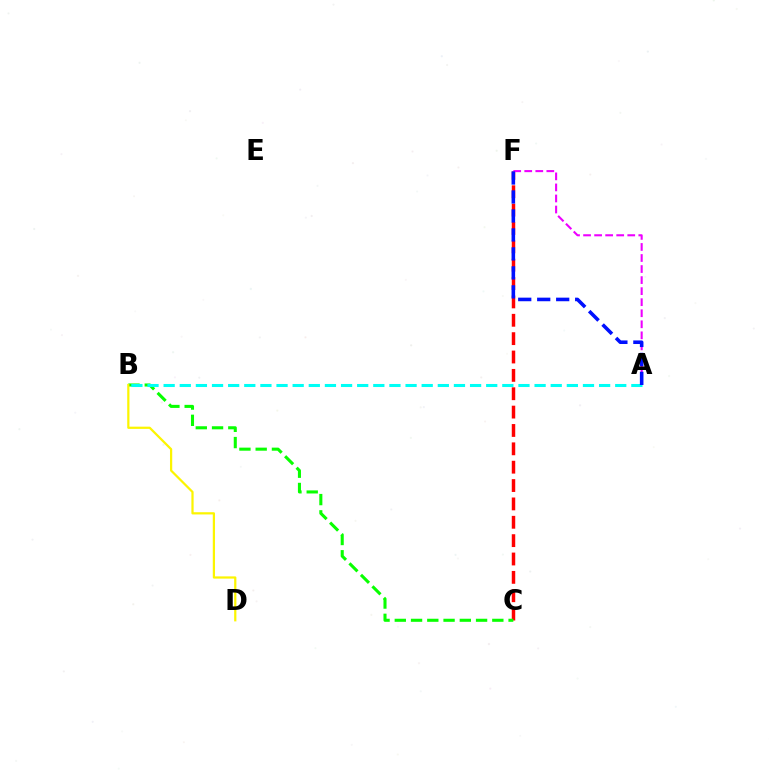{('C', 'F'): [{'color': '#ff0000', 'line_style': 'dashed', 'thickness': 2.49}], ('B', 'C'): [{'color': '#08ff00', 'line_style': 'dashed', 'thickness': 2.21}], ('B', 'D'): [{'color': '#fcf500', 'line_style': 'solid', 'thickness': 1.6}], ('A', 'F'): [{'color': '#ee00ff', 'line_style': 'dashed', 'thickness': 1.5}, {'color': '#0010ff', 'line_style': 'dashed', 'thickness': 2.58}], ('A', 'B'): [{'color': '#00fff6', 'line_style': 'dashed', 'thickness': 2.19}]}